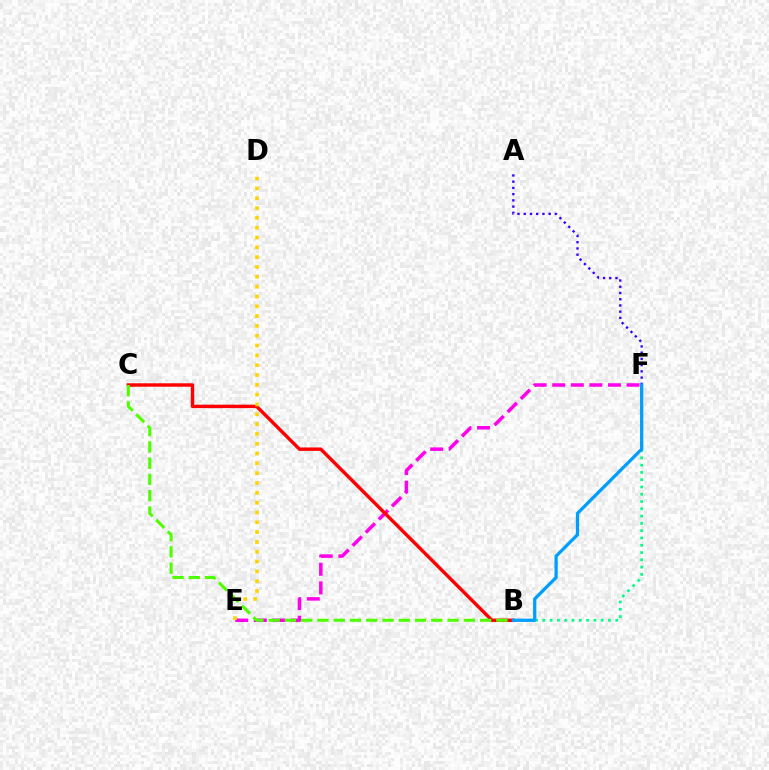{('E', 'F'): [{'color': '#ff00ed', 'line_style': 'dashed', 'thickness': 2.52}], ('B', 'F'): [{'color': '#00ff86', 'line_style': 'dotted', 'thickness': 1.98}, {'color': '#009eff', 'line_style': 'solid', 'thickness': 2.34}], ('B', 'C'): [{'color': '#ff0000', 'line_style': 'solid', 'thickness': 2.47}, {'color': '#4fff00', 'line_style': 'dashed', 'thickness': 2.21}], ('D', 'E'): [{'color': '#ffd500', 'line_style': 'dotted', 'thickness': 2.67}], ('A', 'F'): [{'color': '#3700ff', 'line_style': 'dotted', 'thickness': 1.69}]}